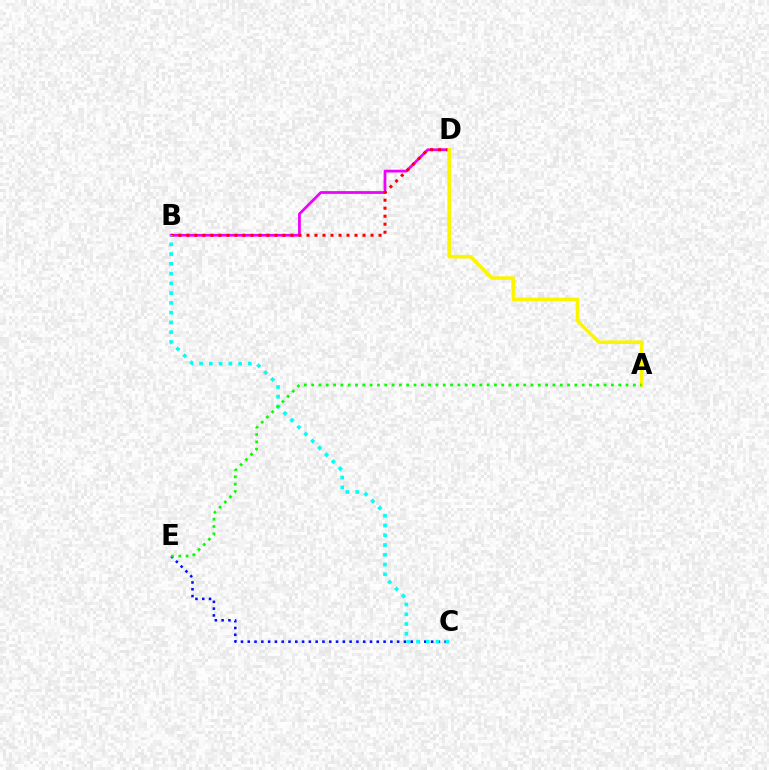{('C', 'E'): [{'color': '#0010ff', 'line_style': 'dotted', 'thickness': 1.84}], ('B', 'D'): [{'color': '#ee00ff', 'line_style': 'solid', 'thickness': 1.99}, {'color': '#ff0000', 'line_style': 'dotted', 'thickness': 2.18}], ('B', 'C'): [{'color': '#00fff6', 'line_style': 'dotted', 'thickness': 2.65}], ('A', 'D'): [{'color': '#fcf500', 'line_style': 'solid', 'thickness': 2.59}], ('A', 'E'): [{'color': '#08ff00', 'line_style': 'dotted', 'thickness': 1.99}]}